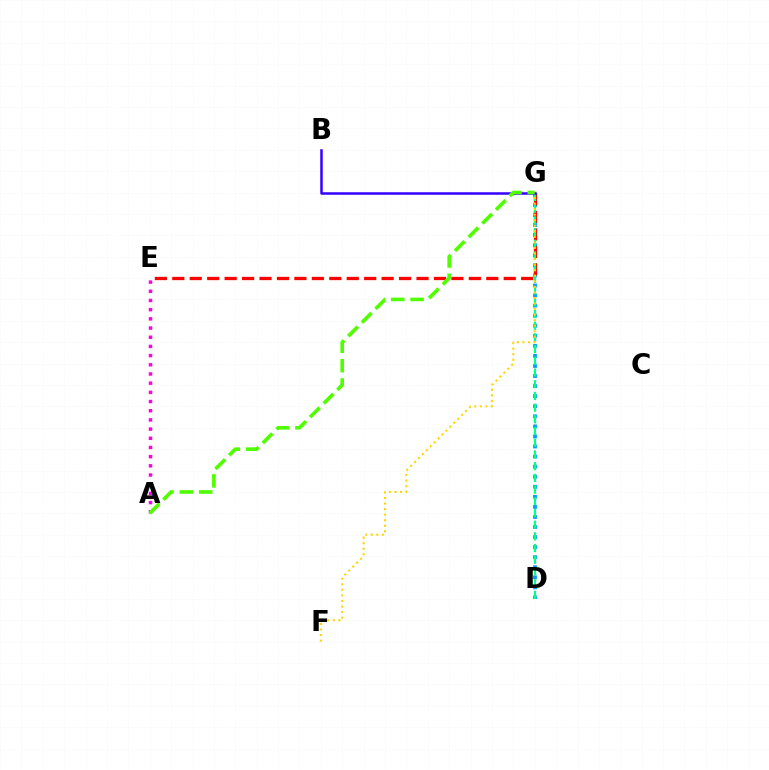{('A', 'E'): [{'color': '#ff00ed', 'line_style': 'dotted', 'thickness': 2.5}], ('D', 'G'): [{'color': '#009eff', 'line_style': 'dotted', 'thickness': 2.73}, {'color': '#00ff86', 'line_style': 'dashed', 'thickness': 1.59}], ('E', 'G'): [{'color': '#ff0000', 'line_style': 'dashed', 'thickness': 2.37}], ('F', 'G'): [{'color': '#ffd500', 'line_style': 'dotted', 'thickness': 1.51}], ('B', 'G'): [{'color': '#3700ff', 'line_style': 'solid', 'thickness': 1.81}], ('A', 'G'): [{'color': '#4fff00', 'line_style': 'dashed', 'thickness': 2.63}]}